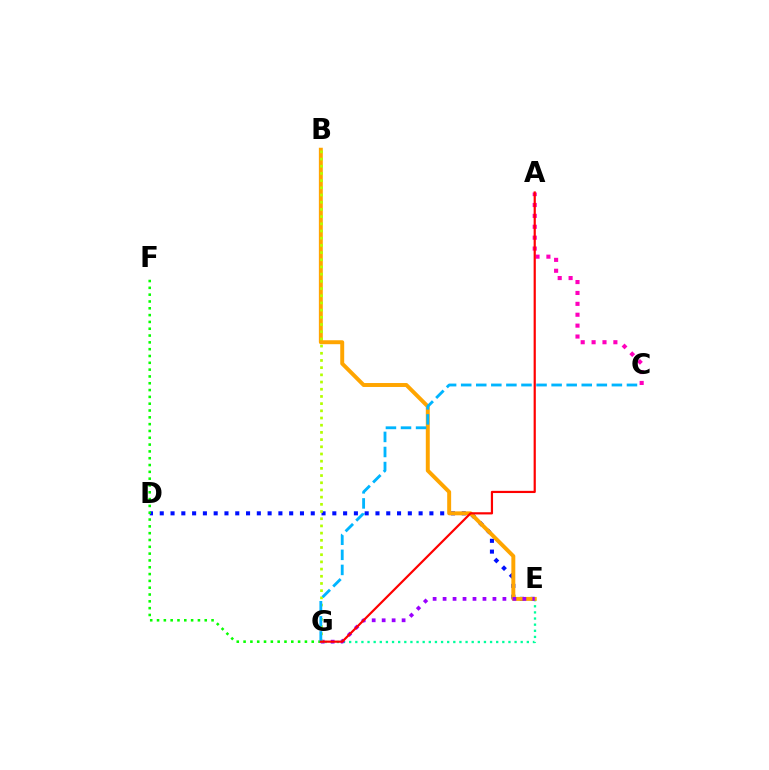{('E', 'G'): [{'color': '#00ff9d', 'line_style': 'dotted', 'thickness': 1.66}, {'color': '#9b00ff', 'line_style': 'dotted', 'thickness': 2.71}], ('D', 'E'): [{'color': '#0010ff', 'line_style': 'dotted', 'thickness': 2.93}], ('B', 'E'): [{'color': '#ffa500', 'line_style': 'solid', 'thickness': 2.84}], ('F', 'G'): [{'color': '#08ff00', 'line_style': 'dotted', 'thickness': 1.85}], ('A', 'C'): [{'color': '#ff00bd', 'line_style': 'dotted', 'thickness': 2.96}], ('B', 'G'): [{'color': '#b3ff00', 'line_style': 'dotted', 'thickness': 1.95}], ('C', 'G'): [{'color': '#00b5ff', 'line_style': 'dashed', 'thickness': 2.05}], ('A', 'G'): [{'color': '#ff0000', 'line_style': 'solid', 'thickness': 1.58}]}